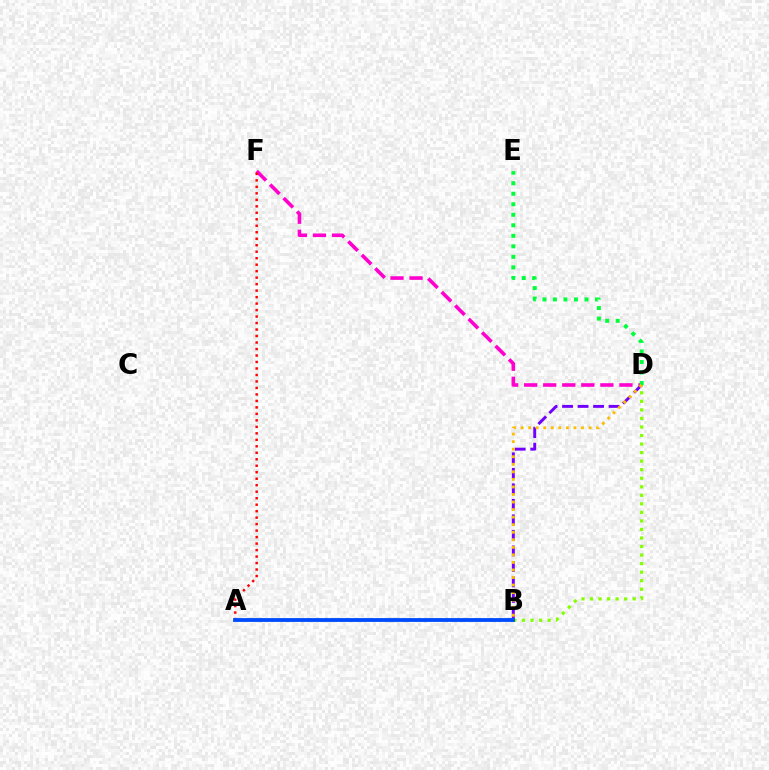{('D', 'F'): [{'color': '#ff00cf', 'line_style': 'dashed', 'thickness': 2.59}], ('B', 'D'): [{'color': '#84ff00', 'line_style': 'dotted', 'thickness': 2.32}, {'color': '#7200ff', 'line_style': 'dashed', 'thickness': 2.11}, {'color': '#ffbd00', 'line_style': 'dotted', 'thickness': 2.05}], ('D', 'E'): [{'color': '#00ff39', 'line_style': 'dotted', 'thickness': 2.86}], ('A', 'F'): [{'color': '#ff0000', 'line_style': 'dotted', 'thickness': 1.76}], ('A', 'B'): [{'color': '#00fff6', 'line_style': 'solid', 'thickness': 1.64}, {'color': '#004bff', 'line_style': 'solid', 'thickness': 2.74}]}